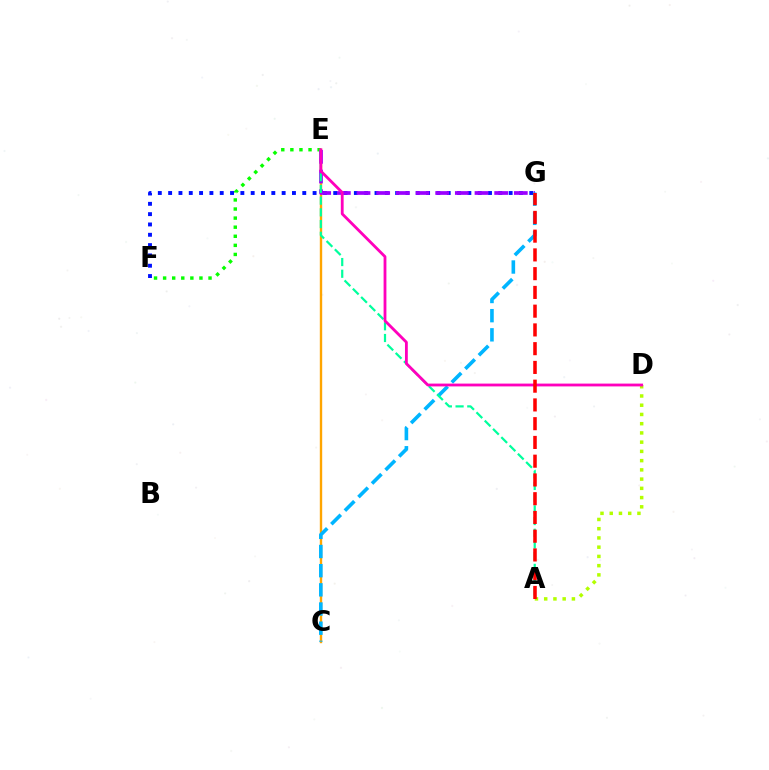{('E', 'F'): [{'color': '#08ff00', 'line_style': 'dotted', 'thickness': 2.47}], ('F', 'G'): [{'color': '#0010ff', 'line_style': 'dotted', 'thickness': 2.8}], ('C', 'E'): [{'color': '#ffa500', 'line_style': 'solid', 'thickness': 1.71}], ('E', 'G'): [{'color': '#9b00ff', 'line_style': 'dashed', 'thickness': 2.67}], ('A', 'D'): [{'color': '#b3ff00', 'line_style': 'dotted', 'thickness': 2.51}], ('C', 'G'): [{'color': '#00b5ff', 'line_style': 'dashed', 'thickness': 2.6}], ('A', 'E'): [{'color': '#00ff9d', 'line_style': 'dashed', 'thickness': 1.59}], ('D', 'E'): [{'color': '#ff00bd', 'line_style': 'solid', 'thickness': 2.03}], ('A', 'G'): [{'color': '#ff0000', 'line_style': 'dashed', 'thickness': 2.55}]}